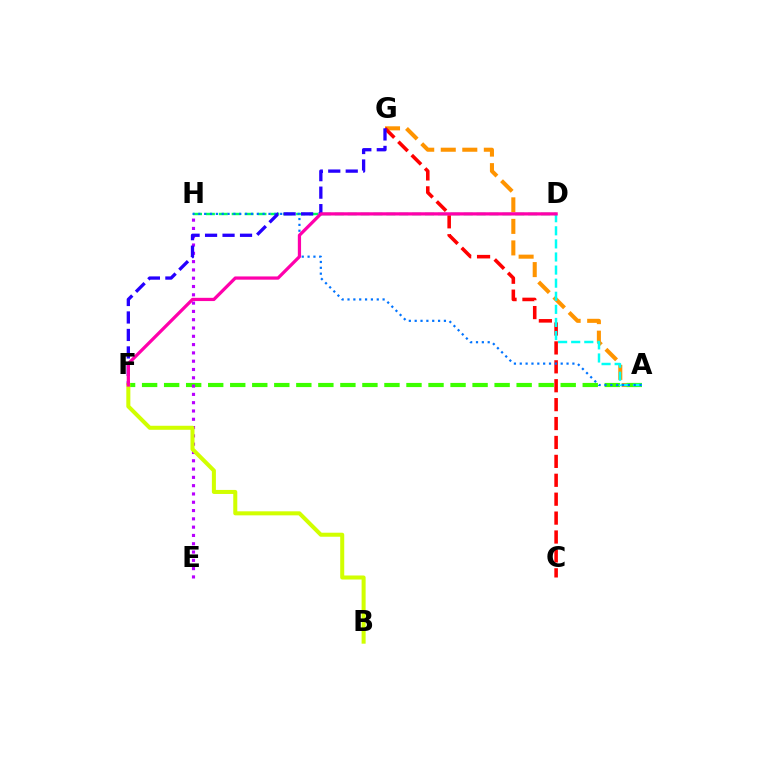{('D', 'H'): [{'color': '#00ff5c', 'line_style': 'dashed', 'thickness': 1.75}], ('A', 'G'): [{'color': '#ff9400', 'line_style': 'dashed', 'thickness': 2.93}], ('A', 'F'): [{'color': '#3dff00', 'line_style': 'dashed', 'thickness': 2.99}], ('E', 'H'): [{'color': '#b900ff', 'line_style': 'dotted', 'thickness': 2.25}], ('C', 'G'): [{'color': '#ff0000', 'line_style': 'dashed', 'thickness': 2.57}], ('A', 'D'): [{'color': '#00fff6', 'line_style': 'dashed', 'thickness': 1.78}], ('A', 'H'): [{'color': '#0074ff', 'line_style': 'dotted', 'thickness': 1.59}], ('F', 'G'): [{'color': '#2500ff', 'line_style': 'dashed', 'thickness': 2.38}], ('B', 'F'): [{'color': '#d1ff00', 'line_style': 'solid', 'thickness': 2.9}], ('D', 'F'): [{'color': '#ff00ac', 'line_style': 'solid', 'thickness': 2.33}]}